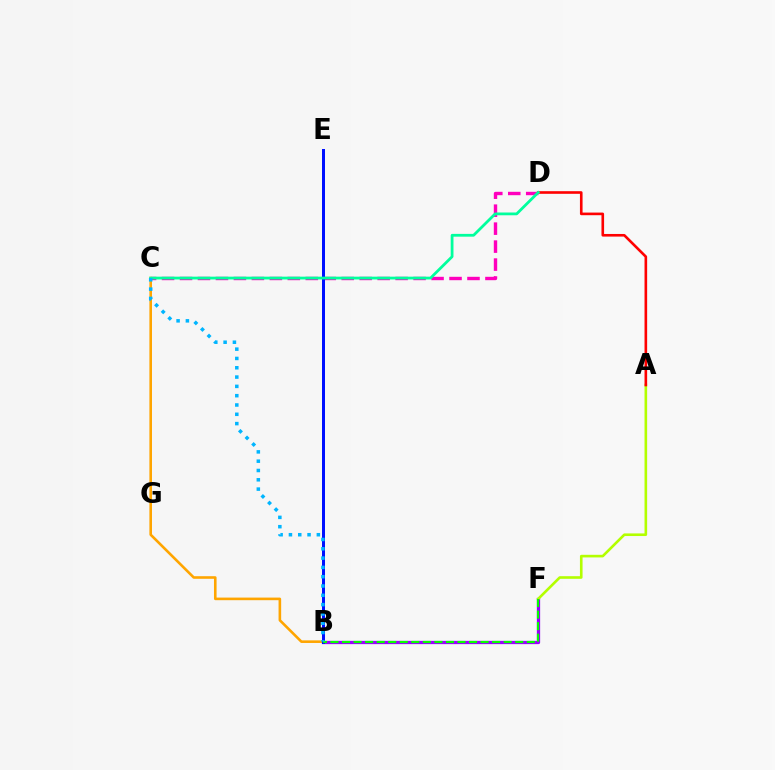{('B', 'F'): [{'color': '#9b00ff', 'line_style': 'solid', 'thickness': 2.36}, {'color': '#08ff00', 'line_style': 'dashed', 'thickness': 1.57}], ('A', 'F'): [{'color': '#b3ff00', 'line_style': 'solid', 'thickness': 1.89}], ('C', 'D'): [{'color': '#ff00bd', 'line_style': 'dashed', 'thickness': 2.44}, {'color': '#00ff9d', 'line_style': 'solid', 'thickness': 2.0}], ('B', 'C'): [{'color': '#ffa500', 'line_style': 'solid', 'thickness': 1.87}, {'color': '#00b5ff', 'line_style': 'dotted', 'thickness': 2.53}], ('B', 'E'): [{'color': '#0010ff', 'line_style': 'solid', 'thickness': 2.15}], ('A', 'D'): [{'color': '#ff0000', 'line_style': 'solid', 'thickness': 1.89}]}